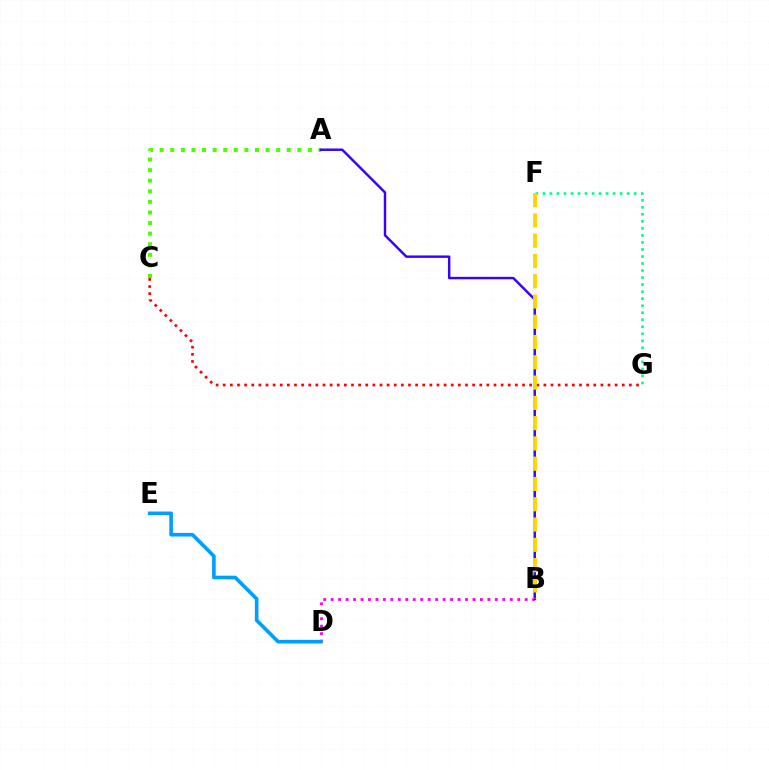{('F', 'G'): [{'color': '#00ff86', 'line_style': 'dotted', 'thickness': 1.91}], ('B', 'D'): [{'color': '#ff00ed', 'line_style': 'dotted', 'thickness': 2.03}], ('C', 'G'): [{'color': '#ff0000', 'line_style': 'dotted', 'thickness': 1.94}], ('D', 'E'): [{'color': '#009eff', 'line_style': 'solid', 'thickness': 2.61}], ('A', 'C'): [{'color': '#4fff00', 'line_style': 'dotted', 'thickness': 2.88}], ('A', 'B'): [{'color': '#3700ff', 'line_style': 'solid', 'thickness': 1.75}], ('B', 'F'): [{'color': '#ffd500', 'line_style': 'dashed', 'thickness': 2.75}]}